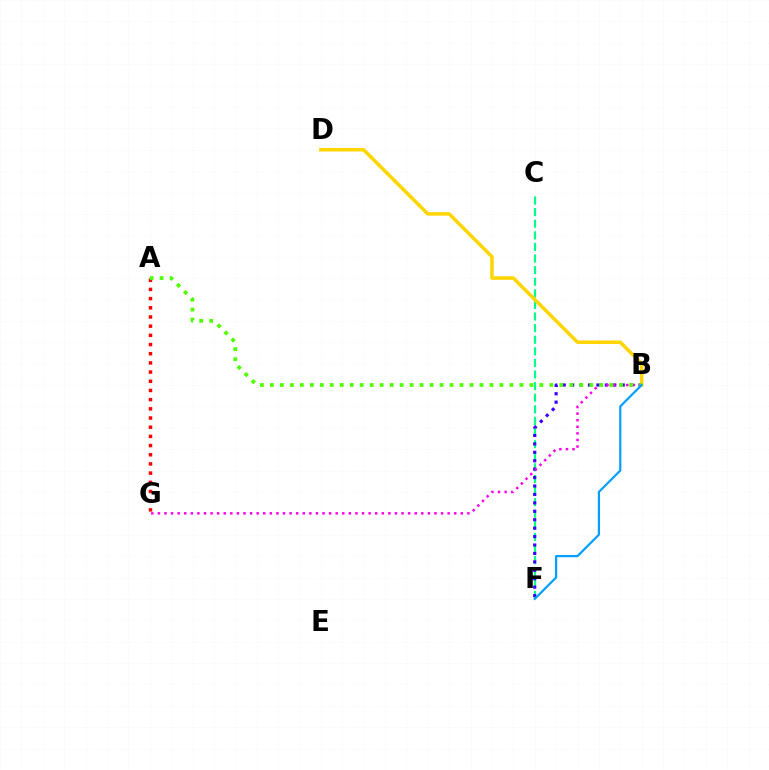{('C', 'F'): [{'color': '#00ff86', 'line_style': 'dashed', 'thickness': 1.58}], ('A', 'G'): [{'color': '#ff0000', 'line_style': 'dotted', 'thickness': 2.5}], ('B', 'F'): [{'color': '#3700ff', 'line_style': 'dotted', 'thickness': 2.29}, {'color': '#009eff', 'line_style': 'solid', 'thickness': 1.57}], ('B', 'D'): [{'color': '#ffd500', 'line_style': 'solid', 'thickness': 2.52}], ('B', 'G'): [{'color': '#ff00ed', 'line_style': 'dotted', 'thickness': 1.79}], ('A', 'B'): [{'color': '#4fff00', 'line_style': 'dotted', 'thickness': 2.71}]}